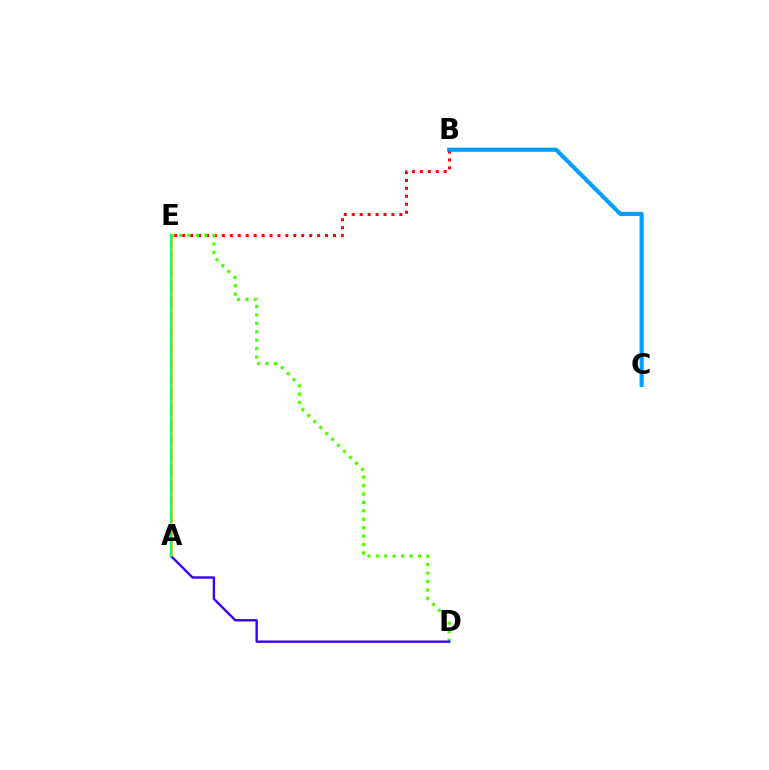{('B', 'E'): [{'color': '#ff0000', 'line_style': 'dotted', 'thickness': 2.16}], ('A', 'E'): [{'color': '#ff00ed', 'line_style': 'dashed', 'thickness': 2.08}, {'color': '#ffd500', 'line_style': 'solid', 'thickness': 1.97}, {'color': '#00ff86', 'line_style': 'solid', 'thickness': 1.61}], ('D', 'E'): [{'color': '#4fff00', 'line_style': 'dotted', 'thickness': 2.29}], ('B', 'C'): [{'color': '#009eff', 'line_style': 'solid', 'thickness': 2.95}], ('A', 'D'): [{'color': '#3700ff', 'line_style': 'solid', 'thickness': 1.72}]}